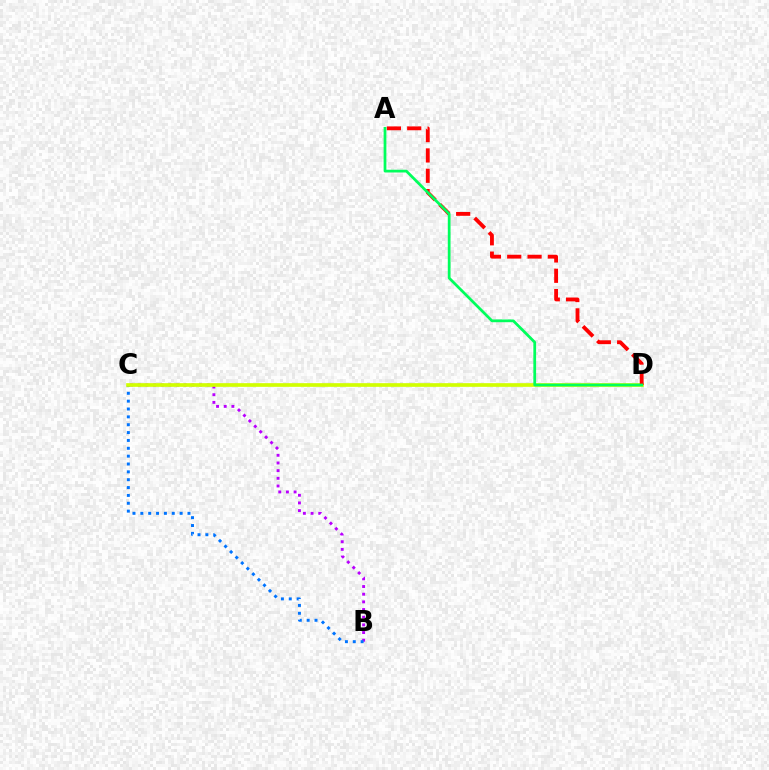{('B', 'C'): [{'color': '#b900ff', 'line_style': 'dotted', 'thickness': 2.08}, {'color': '#0074ff', 'line_style': 'dotted', 'thickness': 2.13}], ('C', 'D'): [{'color': '#d1ff00', 'line_style': 'solid', 'thickness': 2.65}], ('A', 'D'): [{'color': '#ff0000', 'line_style': 'dashed', 'thickness': 2.76}, {'color': '#00ff5c', 'line_style': 'solid', 'thickness': 1.98}]}